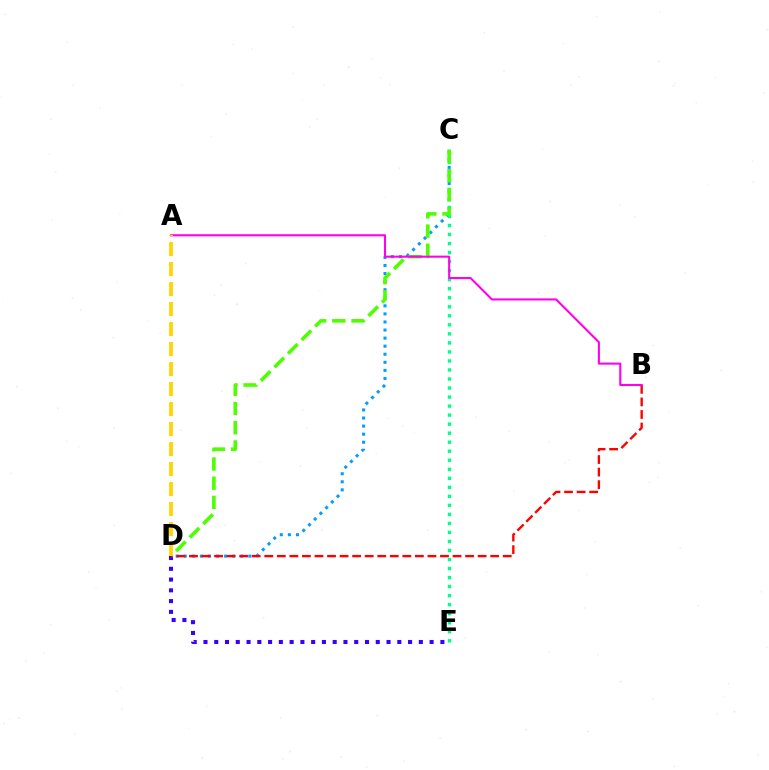{('D', 'E'): [{'color': '#3700ff', 'line_style': 'dotted', 'thickness': 2.93}], ('C', 'D'): [{'color': '#009eff', 'line_style': 'dotted', 'thickness': 2.19}, {'color': '#4fff00', 'line_style': 'dashed', 'thickness': 2.61}], ('C', 'E'): [{'color': '#00ff86', 'line_style': 'dotted', 'thickness': 2.45}], ('B', 'D'): [{'color': '#ff0000', 'line_style': 'dashed', 'thickness': 1.71}], ('A', 'B'): [{'color': '#ff00ed', 'line_style': 'solid', 'thickness': 1.5}], ('A', 'D'): [{'color': '#ffd500', 'line_style': 'dashed', 'thickness': 2.72}]}